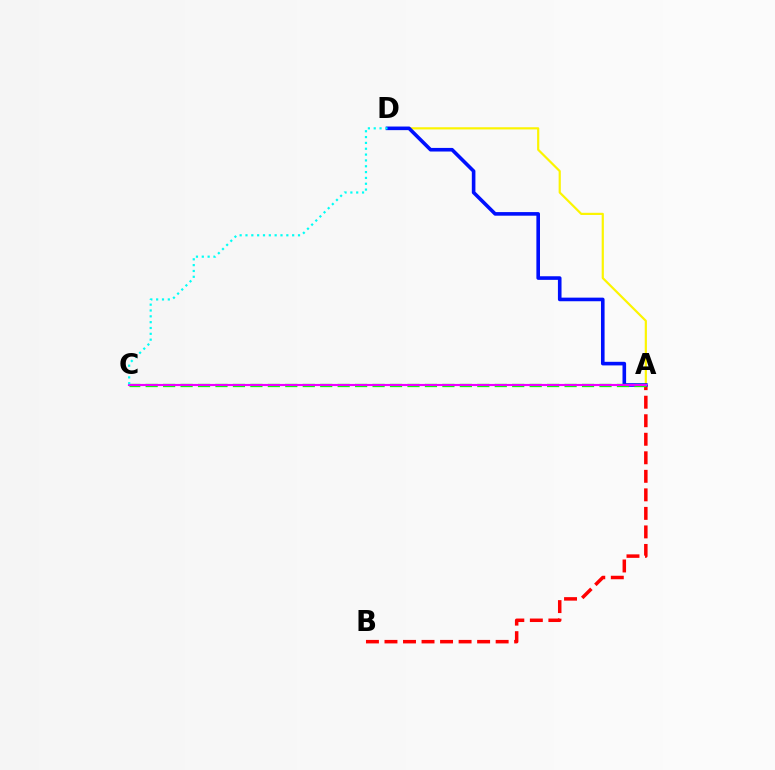{('A', 'B'): [{'color': '#ff0000', 'line_style': 'dashed', 'thickness': 2.52}], ('A', 'D'): [{'color': '#fcf500', 'line_style': 'solid', 'thickness': 1.58}, {'color': '#0010ff', 'line_style': 'solid', 'thickness': 2.6}], ('A', 'C'): [{'color': '#08ff00', 'line_style': 'dashed', 'thickness': 2.37}, {'color': '#ee00ff', 'line_style': 'solid', 'thickness': 1.53}], ('C', 'D'): [{'color': '#00fff6', 'line_style': 'dotted', 'thickness': 1.59}]}